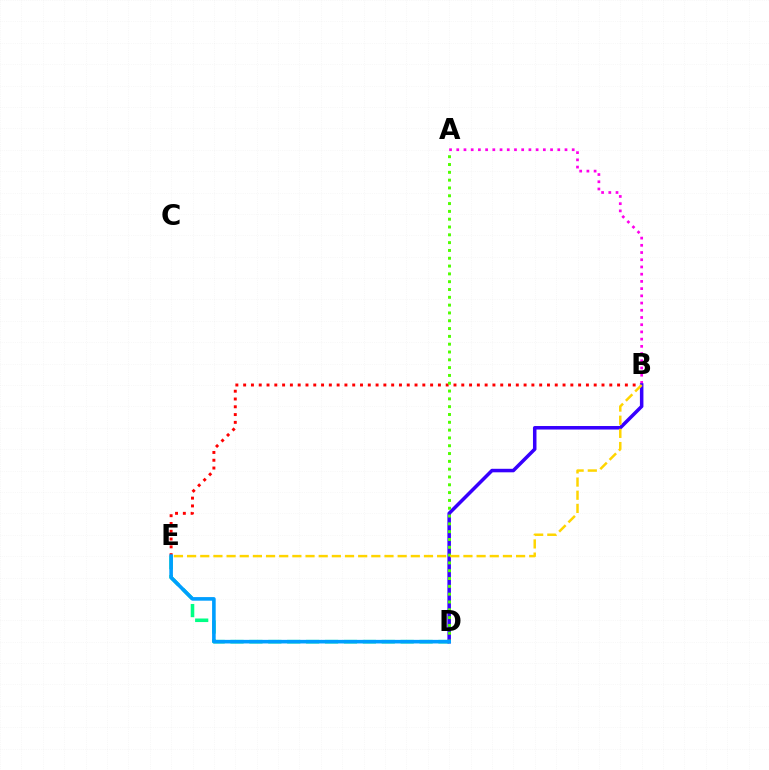{('D', 'E'): [{'color': '#00ff86', 'line_style': 'dashed', 'thickness': 2.57}, {'color': '#009eff', 'line_style': 'solid', 'thickness': 2.59}], ('B', 'E'): [{'color': '#ff0000', 'line_style': 'dotted', 'thickness': 2.12}, {'color': '#ffd500', 'line_style': 'dashed', 'thickness': 1.79}], ('A', 'B'): [{'color': '#ff00ed', 'line_style': 'dotted', 'thickness': 1.96}], ('B', 'D'): [{'color': '#3700ff', 'line_style': 'solid', 'thickness': 2.53}], ('A', 'D'): [{'color': '#4fff00', 'line_style': 'dotted', 'thickness': 2.12}]}